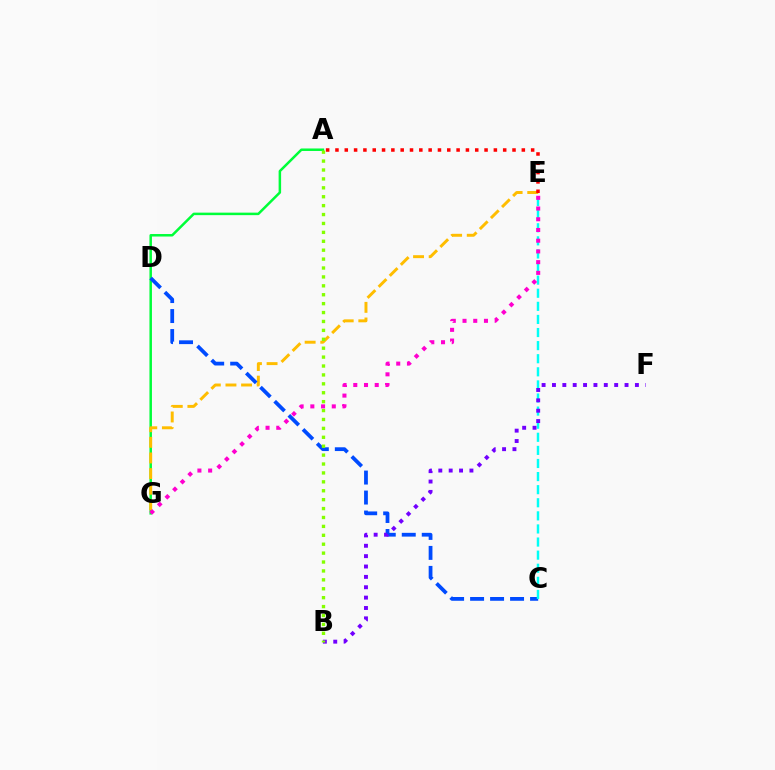{('A', 'G'): [{'color': '#00ff39', 'line_style': 'solid', 'thickness': 1.8}], ('E', 'G'): [{'color': '#ffbd00', 'line_style': 'dashed', 'thickness': 2.12}, {'color': '#ff00cf', 'line_style': 'dotted', 'thickness': 2.91}], ('C', 'D'): [{'color': '#004bff', 'line_style': 'dashed', 'thickness': 2.72}], ('C', 'E'): [{'color': '#00fff6', 'line_style': 'dashed', 'thickness': 1.78}], ('B', 'F'): [{'color': '#7200ff', 'line_style': 'dotted', 'thickness': 2.82}], ('A', 'B'): [{'color': '#84ff00', 'line_style': 'dotted', 'thickness': 2.42}], ('A', 'E'): [{'color': '#ff0000', 'line_style': 'dotted', 'thickness': 2.53}]}